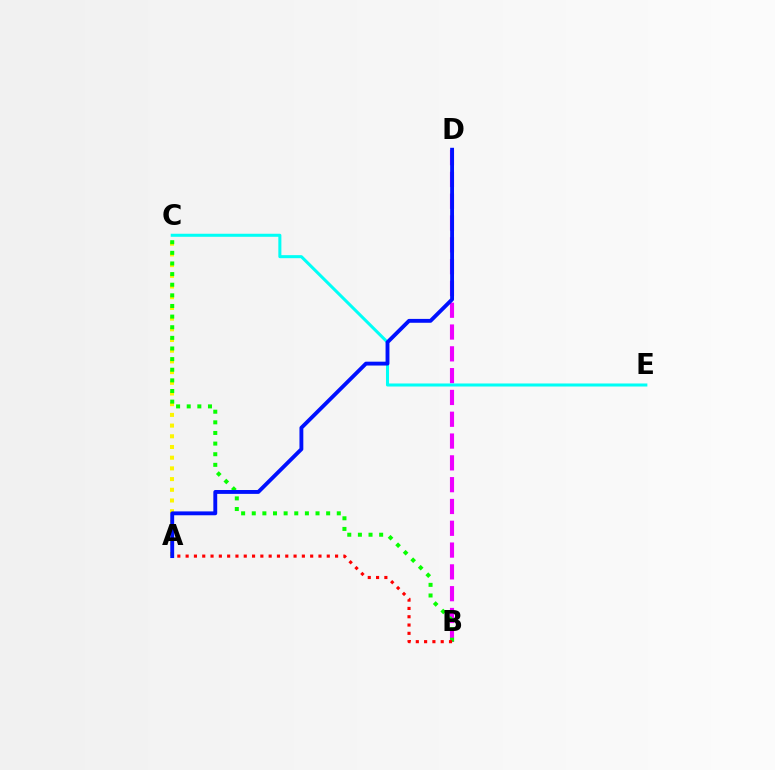{('A', 'C'): [{'color': '#fcf500', 'line_style': 'dotted', 'thickness': 2.91}], ('B', 'D'): [{'color': '#ee00ff', 'line_style': 'dashed', 'thickness': 2.96}], ('C', 'E'): [{'color': '#00fff6', 'line_style': 'solid', 'thickness': 2.19}], ('B', 'C'): [{'color': '#08ff00', 'line_style': 'dotted', 'thickness': 2.89}], ('A', 'B'): [{'color': '#ff0000', 'line_style': 'dotted', 'thickness': 2.26}], ('A', 'D'): [{'color': '#0010ff', 'line_style': 'solid', 'thickness': 2.78}]}